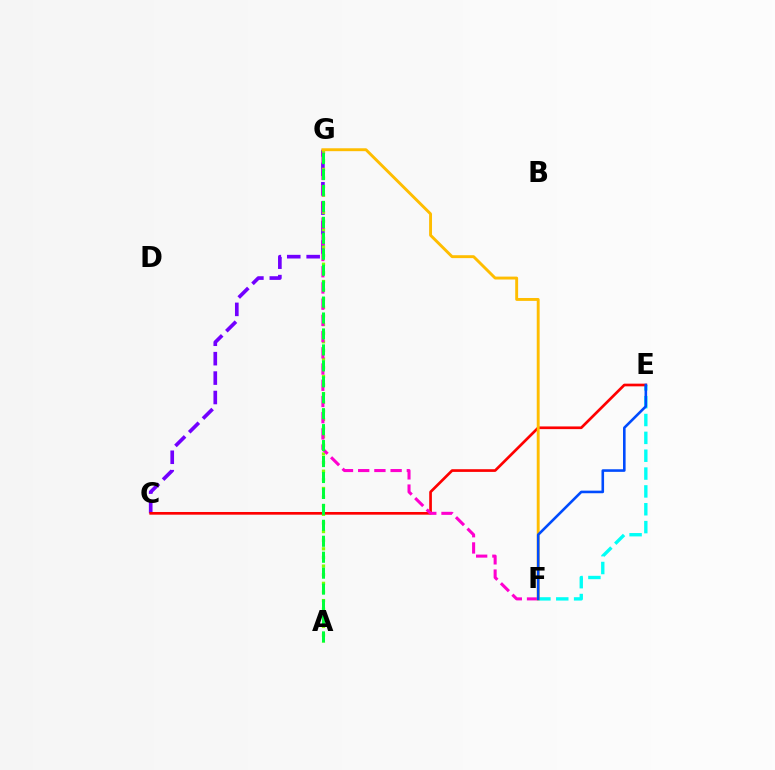{('C', 'G'): [{'color': '#7200ff', 'line_style': 'dashed', 'thickness': 2.64}], ('E', 'F'): [{'color': '#00fff6', 'line_style': 'dashed', 'thickness': 2.42}, {'color': '#004bff', 'line_style': 'solid', 'thickness': 1.87}], ('A', 'G'): [{'color': '#84ff00', 'line_style': 'dotted', 'thickness': 2.34}, {'color': '#00ff39', 'line_style': 'dashed', 'thickness': 2.17}], ('C', 'E'): [{'color': '#ff0000', 'line_style': 'solid', 'thickness': 1.94}], ('F', 'G'): [{'color': '#ff00cf', 'line_style': 'dashed', 'thickness': 2.2}, {'color': '#ffbd00', 'line_style': 'solid', 'thickness': 2.09}]}